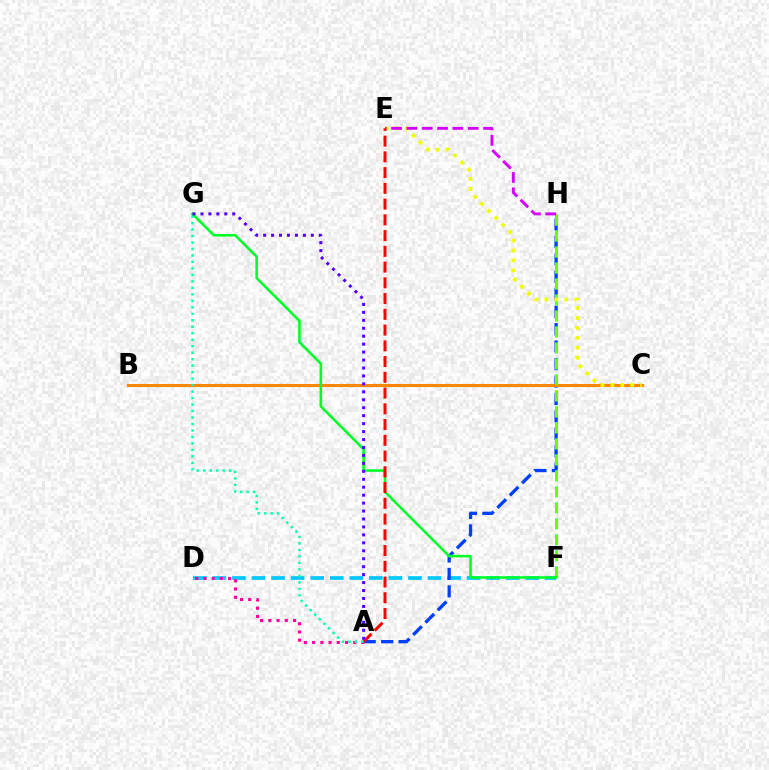{('D', 'F'): [{'color': '#00c7ff', 'line_style': 'dashed', 'thickness': 2.66}], ('A', 'H'): [{'color': '#003fff', 'line_style': 'dashed', 'thickness': 2.37}], ('B', 'C'): [{'color': '#ff8800', 'line_style': 'solid', 'thickness': 2.2}], ('F', 'H'): [{'color': '#66ff00', 'line_style': 'dashed', 'thickness': 2.17}], ('C', 'E'): [{'color': '#eeff00', 'line_style': 'dotted', 'thickness': 2.7}], ('A', 'D'): [{'color': '#ff00a0', 'line_style': 'dotted', 'thickness': 2.23}], ('E', 'H'): [{'color': '#d600ff', 'line_style': 'dashed', 'thickness': 2.08}], ('F', 'G'): [{'color': '#00ff27', 'line_style': 'solid', 'thickness': 1.84}], ('A', 'E'): [{'color': '#ff0000', 'line_style': 'dashed', 'thickness': 2.14}], ('A', 'G'): [{'color': '#00ffaf', 'line_style': 'dotted', 'thickness': 1.76}, {'color': '#4f00ff', 'line_style': 'dotted', 'thickness': 2.16}]}